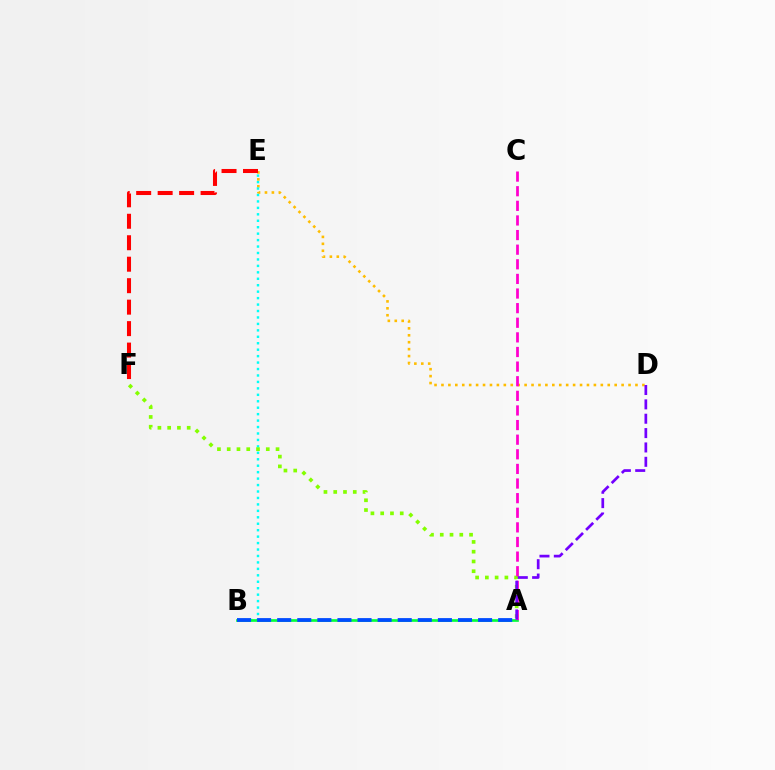{('D', 'E'): [{'color': '#ffbd00', 'line_style': 'dotted', 'thickness': 1.88}], ('B', 'E'): [{'color': '#00fff6', 'line_style': 'dotted', 'thickness': 1.75}], ('E', 'F'): [{'color': '#ff0000', 'line_style': 'dashed', 'thickness': 2.92}], ('A', 'B'): [{'color': '#00ff39', 'line_style': 'solid', 'thickness': 1.92}, {'color': '#004bff', 'line_style': 'dashed', 'thickness': 2.73}], ('A', 'F'): [{'color': '#84ff00', 'line_style': 'dotted', 'thickness': 2.65}], ('A', 'C'): [{'color': '#ff00cf', 'line_style': 'dashed', 'thickness': 1.99}], ('A', 'D'): [{'color': '#7200ff', 'line_style': 'dashed', 'thickness': 1.95}]}